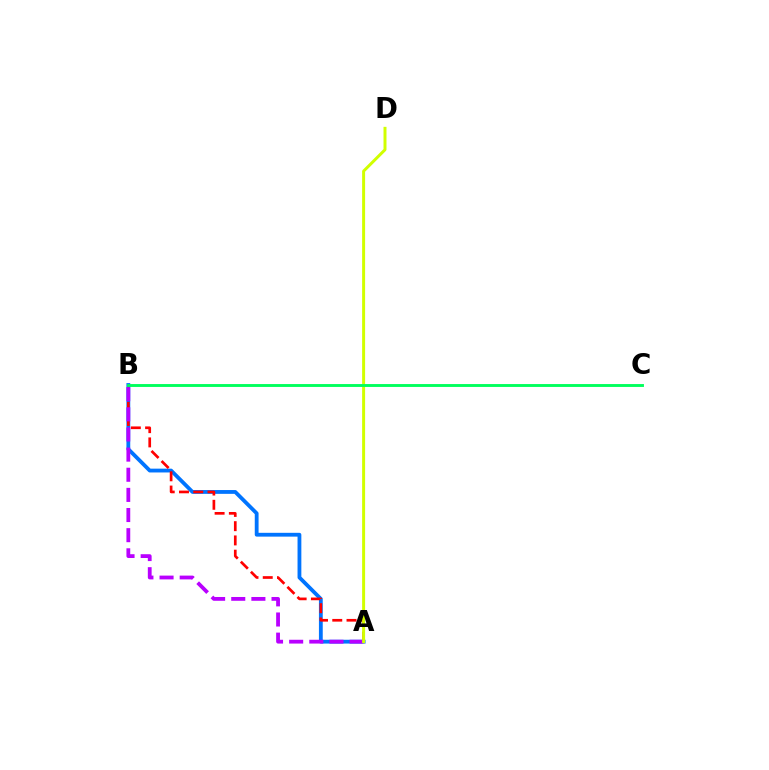{('A', 'B'): [{'color': '#0074ff', 'line_style': 'solid', 'thickness': 2.74}, {'color': '#ff0000', 'line_style': 'dashed', 'thickness': 1.94}, {'color': '#b900ff', 'line_style': 'dashed', 'thickness': 2.74}], ('A', 'D'): [{'color': '#d1ff00', 'line_style': 'solid', 'thickness': 2.14}], ('B', 'C'): [{'color': '#00ff5c', 'line_style': 'solid', 'thickness': 2.07}]}